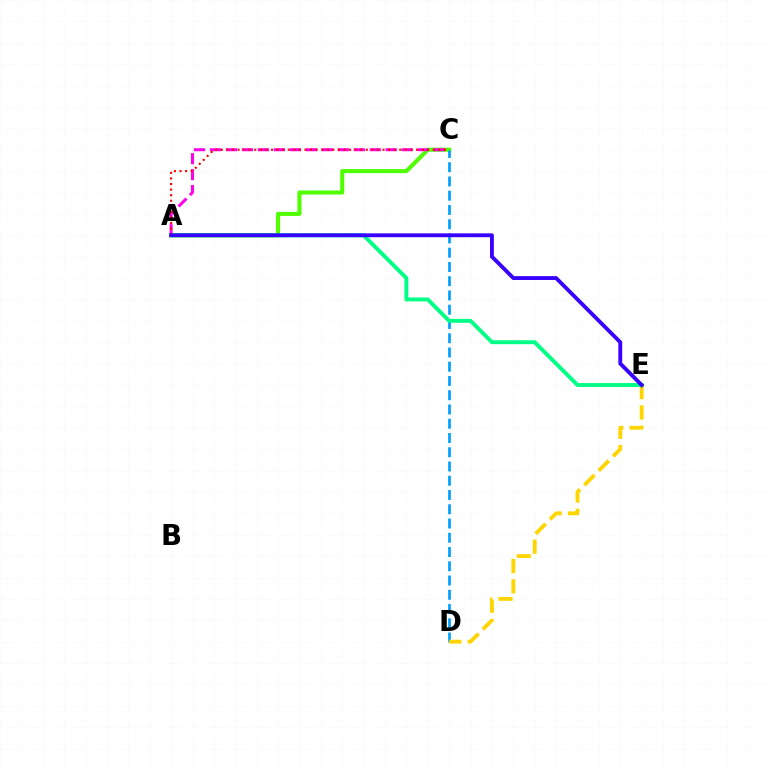{('A', 'C'): [{'color': '#4fff00', 'line_style': 'solid', 'thickness': 2.93}, {'color': '#ff00ed', 'line_style': 'dashed', 'thickness': 2.17}, {'color': '#ff0000', 'line_style': 'dotted', 'thickness': 1.52}], ('C', 'D'): [{'color': '#009eff', 'line_style': 'dashed', 'thickness': 1.94}], ('D', 'E'): [{'color': '#ffd500', 'line_style': 'dashed', 'thickness': 2.77}], ('A', 'E'): [{'color': '#00ff86', 'line_style': 'solid', 'thickness': 2.82}, {'color': '#3700ff', 'line_style': 'solid', 'thickness': 2.78}]}